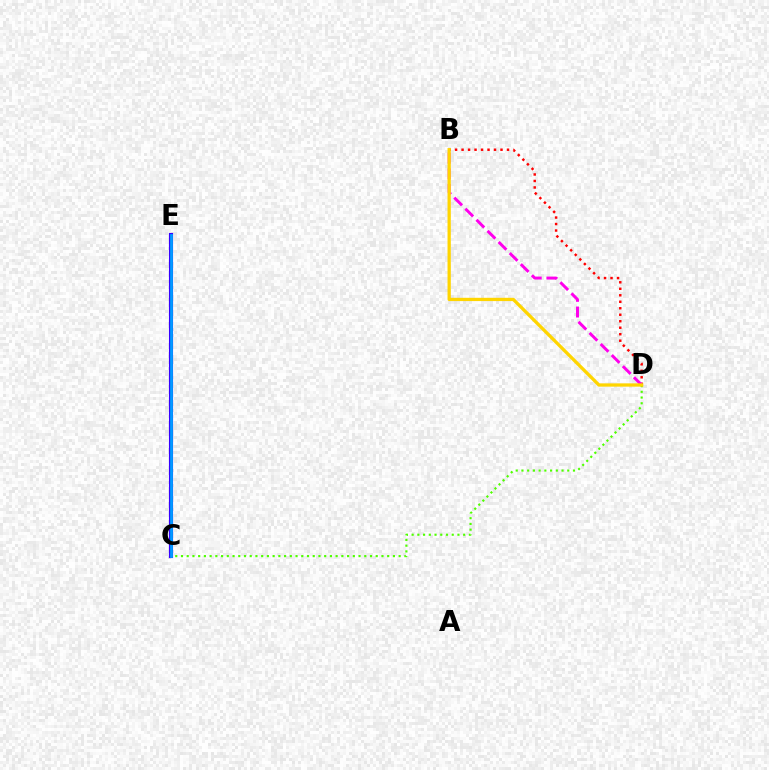{('B', 'D'): [{'color': '#ff0000', 'line_style': 'dotted', 'thickness': 1.76}, {'color': '#ff00ed', 'line_style': 'dashed', 'thickness': 2.13}, {'color': '#ffd500', 'line_style': 'solid', 'thickness': 2.36}], ('C', 'E'): [{'color': '#00ff86', 'line_style': 'dotted', 'thickness': 2.83}, {'color': '#3700ff', 'line_style': 'solid', 'thickness': 2.96}, {'color': '#009eff', 'line_style': 'solid', 'thickness': 1.98}], ('C', 'D'): [{'color': '#4fff00', 'line_style': 'dotted', 'thickness': 1.56}]}